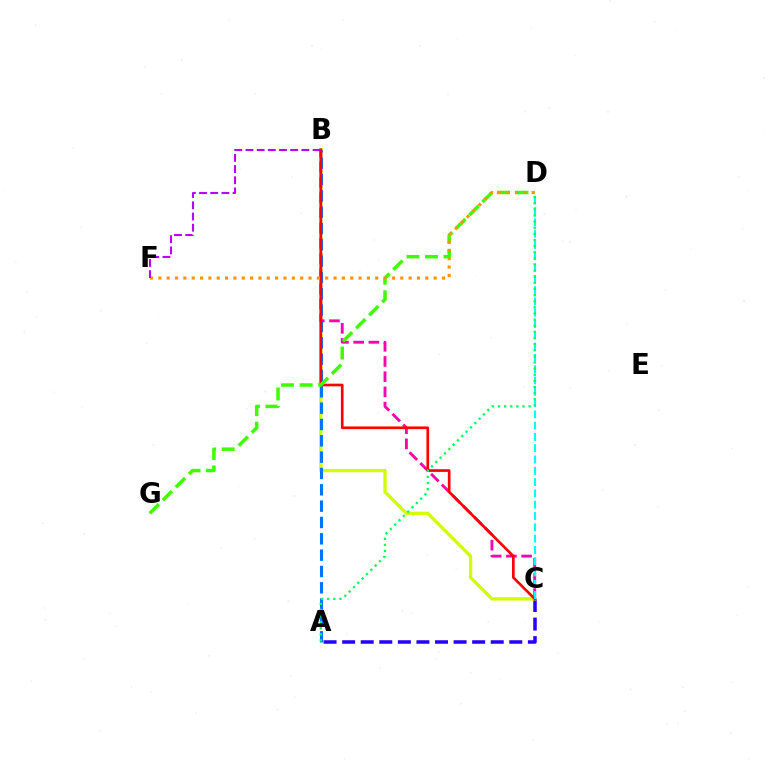{('A', 'C'): [{'color': '#2500ff', 'line_style': 'dashed', 'thickness': 2.52}], ('B', 'C'): [{'color': '#d1ff00', 'line_style': 'solid', 'thickness': 2.41}, {'color': '#ff00ac', 'line_style': 'dashed', 'thickness': 2.06}, {'color': '#ff0000', 'line_style': 'solid', 'thickness': 1.93}], ('A', 'B'): [{'color': '#0074ff', 'line_style': 'dashed', 'thickness': 2.22}], ('C', 'D'): [{'color': '#00fff6', 'line_style': 'dashed', 'thickness': 1.53}], ('D', 'G'): [{'color': '#3dff00', 'line_style': 'dashed', 'thickness': 2.51}], ('A', 'D'): [{'color': '#00ff5c', 'line_style': 'dotted', 'thickness': 1.66}], ('D', 'F'): [{'color': '#ff9400', 'line_style': 'dotted', 'thickness': 2.27}], ('B', 'F'): [{'color': '#b900ff', 'line_style': 'dashed', 'thickness': 1.52}]}